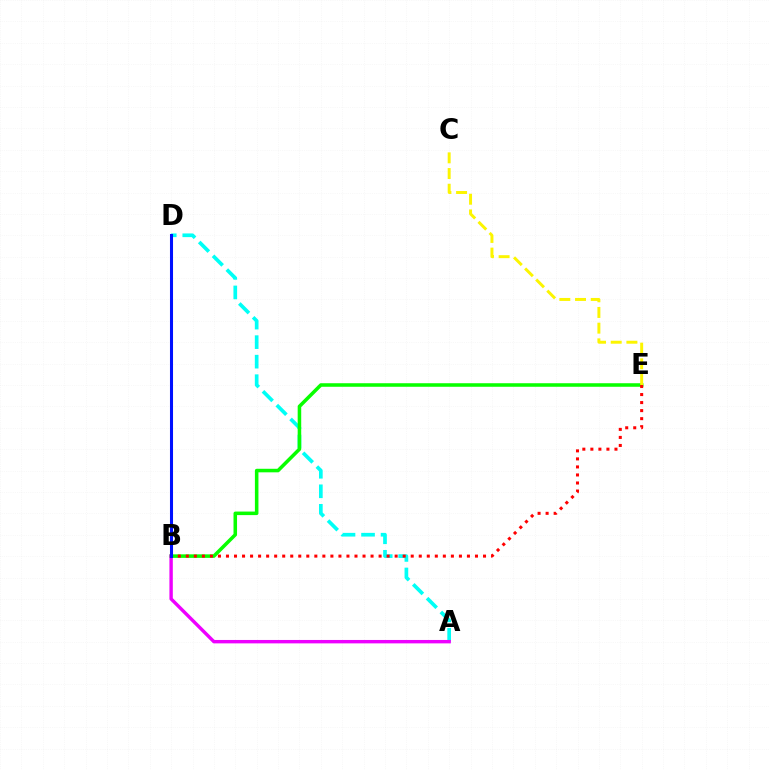{('A', 'D'): [{'color': '#00fff6', 'line_style': 'dashed', 'thickness': 2.65}], ('B', 'E'): [{'color': '#08ff00', 'line_style': 'solid', 'thickness': 2.55}, {'color': '#ff0000', 'line_style': 'dotted', 'thickness': 2.18}], ('A', 'B'): [{'color': '#ee00ff', 'line_style': 'solid', 'thickness': 2.45}], ('C', 'E'): [{'color': '#fcf500', 'line_style': 'dashed', 'thickness': 2.13}], ('B', 'D'): [{'color': '#0010ff', 'line_style': 'solid', 'thickness': 2.2}]}